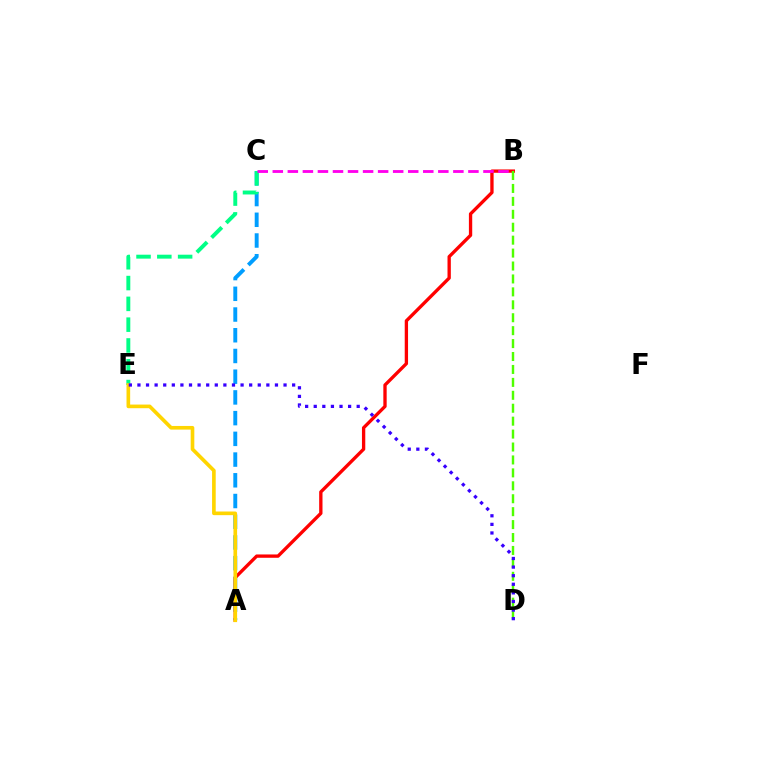{('A', 'C'): [{'color': '#009eff', 'line_style': 'dashed', 'thickness': 2.81}], ('C', 'E'): [{'color': '#00ff86', 'line_style': 'dashed', 'thickness': 2.83}], ('A', 'B'): [{'color': '#ff0000', 'line_style': 'solid', 'thickness': 2.39}], ('B', 'C'): [{'color': '#ff00ed', 'line_style': 'dashed', 'thickness': 2.04}], ('A', 'E'): [{'color': '#ffd500', 'line_style': 'solid', 'thickness': 2.63}], ('B', 'D'): [{'color': '#4fff00', 'line_style': 'dashed', 'thickness': 1.76}], ('D', 'E'): [{'color': '#3700ff', 'line_style': 'dotted', 'thickness': 2.34}]}